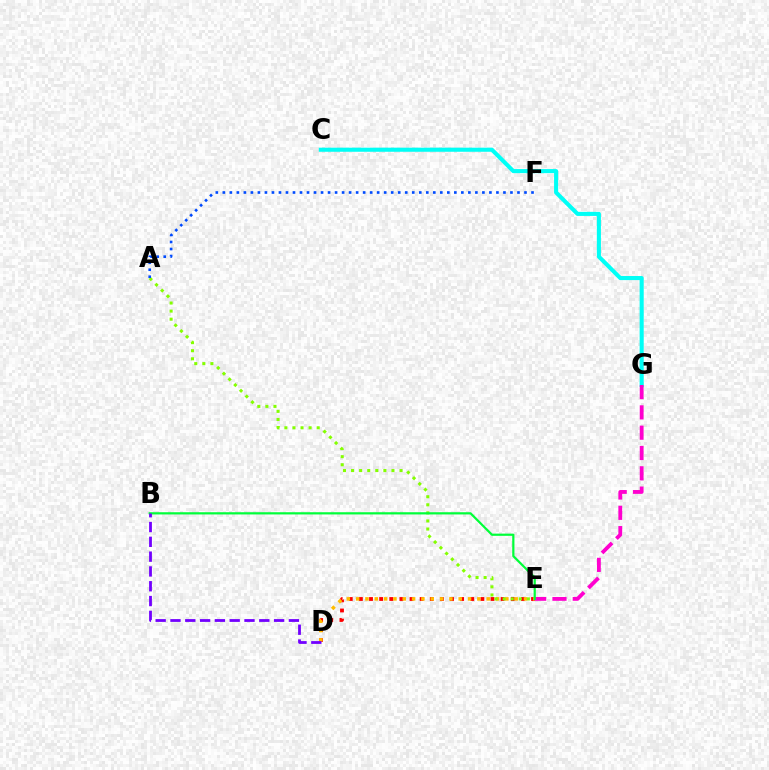{('C', 'G'): [{'color': '#00fff6', 'line_style': 'solid', 'thickness': 2.94}], ('D', 'E'): [{'color': '#ff0000', 'line_style': 'dotted', 'thickness': 2.75}, {'color': '#ffbd00', 'line_style': 'dotted', 'thickness': 2.53}], ('A', 'E'): [{'color': '#84ff00', 'line_style': 'dotted', 'thickness': 2.19}], ('E', 'G'): [{'color': '#ff00cf', 'line_style': 'dashed', 'thickness': 2.76}], ('B', 'E'): [{'color': '#00ff39', 'line_style': 'solid', 'thickness': 1.59}], ('A', 'F'): [{'color': '#004bff', 'line_style': 'dotted', 'thickness': 1.91}], ('B', 'D'): [{'color': '#7200ff', 'line_style': 'dashed', 'thickness': 2.01}]}